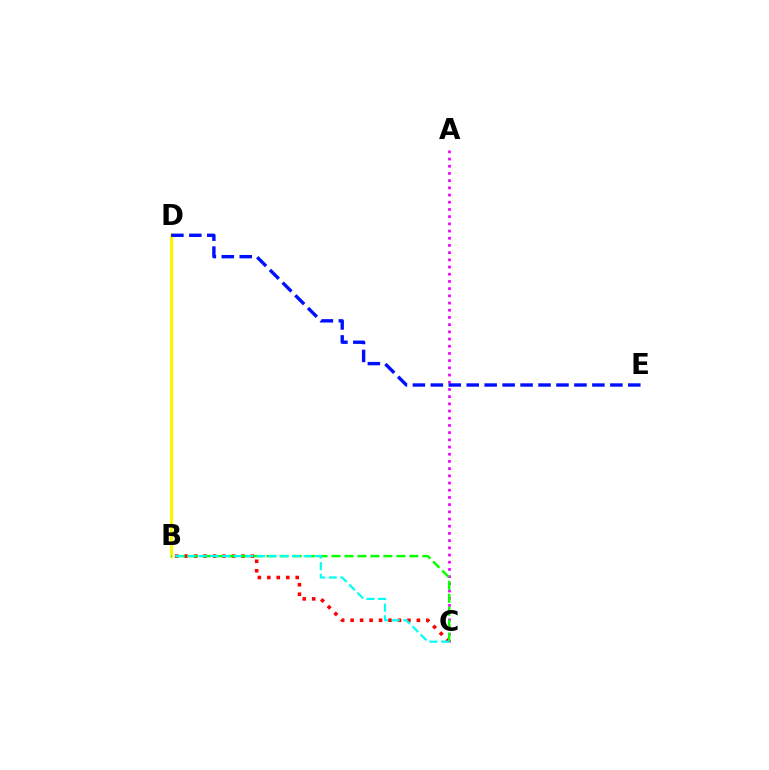{('B', 'D'): [{'color': '#fcf500', 'line_style': 'solid', 'thickness': 2.27}], ('B', 'C'): [{'color': '#ff0000', 'line_style': 'dotted', 'thickness': 2.57}, {'color': '#08ff00', 'line_style': 'dashed', 'thickness': 1.76}, {'color': '#00fff6', 'line_style': 'dashed', 'thickness': 1.58}], ('A', 'C'): [{'color': '#ee00ff', 'line_style': 'dotted', 'thickness': 1.96}], ('D', 'E'): [{'color': '#0010ff', 'line_style': 'dashed', 'thickness': 2.44}]}